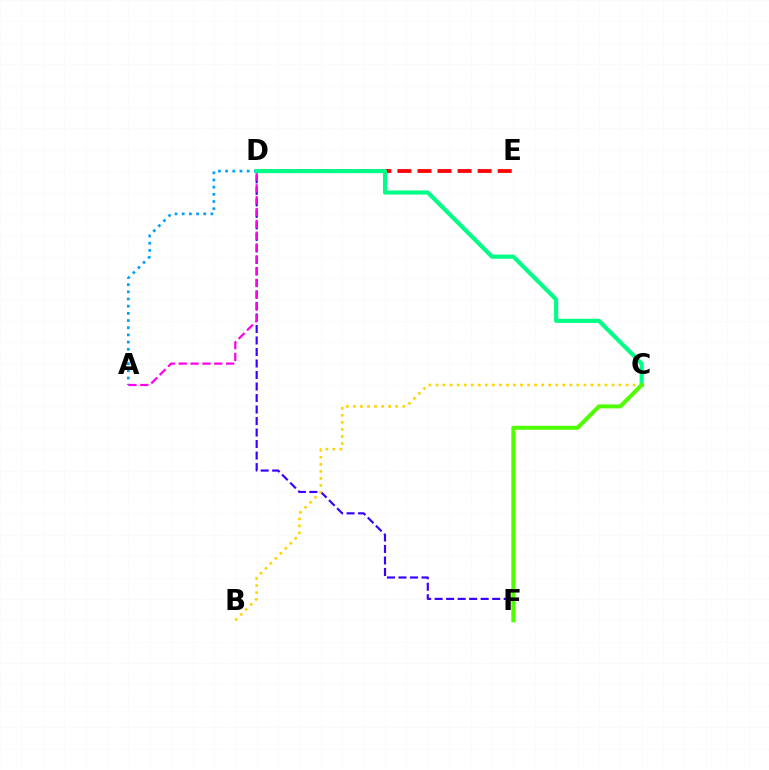{('D', 'F'): [{'color': '#3700ff', 'line_style': 'dashed', 'thickness': 1.56}], ('B', 'C'): [{'color': '#ffd500', 'line_style': 'dotted', 'thickness': 1.91}], ('D', 'E'): [{'color': '#ff0000', 'line_style': 'dashed', 'thickness': 2.73}], ('A', 'D'): [{'color': '#009eff', 'line_style': 'dotted', 'thickness': 1.95}, {'color': '#ff00ed', 'line_style': 'dashed', 'thickness': 1.61}], ('C', 'D'): [{'color': '#00ff86', 'line_style': 'solid', 'thickness': 2.97}], ('C', 'F'): [{'color': '#4fff00', 'line_style': 'solid', 'thickness': 2.88}]}